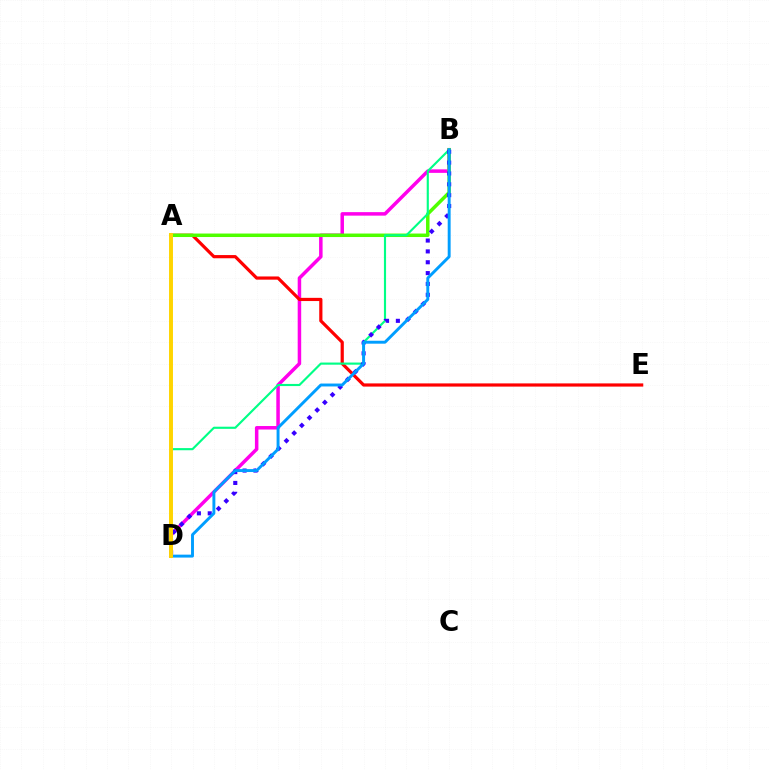{('B', 'D'): [{'color': '#ff00ed', 'line_style': 'solid', 'thickness': 2.52}, {'color': '#00ff86', 'line_style': 'solid', 'thickness': 1.54}, {'color': '#3700ff', 'line_style': 'dotted', 'thickness': 2.95}, {'color': '#009eff', 'line_style': 'solid', 'thickness': 2.11}], ('A', 'E'): [{'color': '#ff0000', 'line_style': 'solid', 'thickness': 2.3}], ('A', 'B'): [{'color': '#4fff00', 'line_style': 'solid', 'thickness': 2.51}], ('A', 'D'): [{'color': '#ffd500', 'line_style': 'solid', 'thickness': 2.84}]}